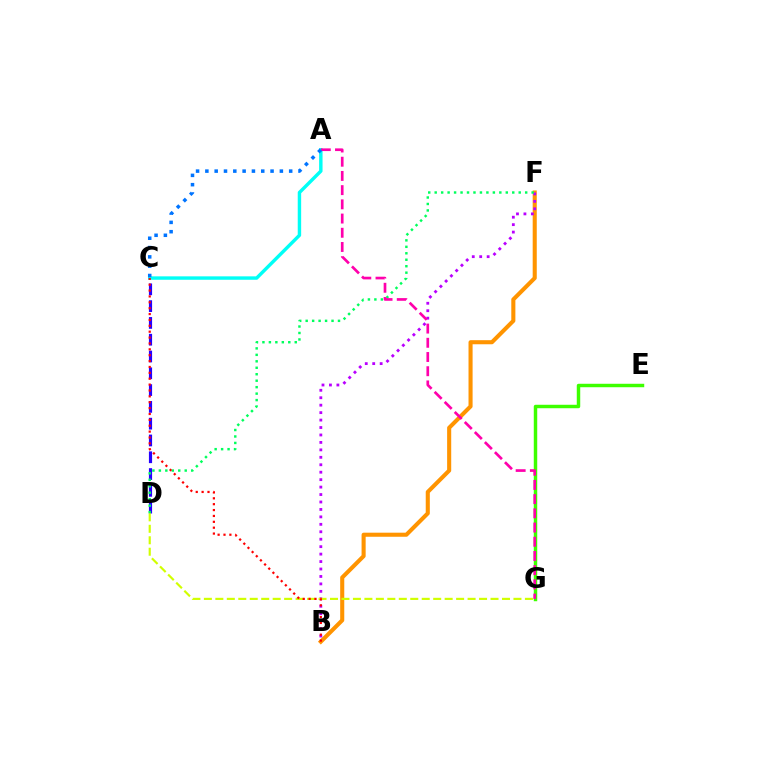{('C', 'D'): [{'color': '#2500ff', 'line_style': 'dashed', 'thickness': 2.28}], ('A', 'C'): [{'color': '#00fff6', 'line_style': 'solid', 'thickness': 2.46}, {'color': '#0074ff', 'line_style': 'dotted', 'thickness': 2.53}], ('B', 'F'): [{'color': '#ff9400', 'line_style': 'solid', 'thickness': 2.94}, {'color': '#b900ff', 'line_style': 'dotted', 'thickness': 2.02}], ('D', 'F'): [{'color': '#00ff5c', 'line_style': 'dotted', 'thickness': 1.76}], ('E', 'G'): [{'color': '#3dff00', 'line_style': 'solid', 'thickness': 2.49}], ('A', 'G'): [{'color': '#ff00ac', 'line_style': 'dashed', 'thickness': 1.93}], ('D', 'G'): [{'color': '#d1ff00', 'line_style': 'dashed', 'thickness': 1.56}], ('B', 'C'): [{'color': '#ff0000', 'line_style': 'dotted', 'thickness': 1.6}]}